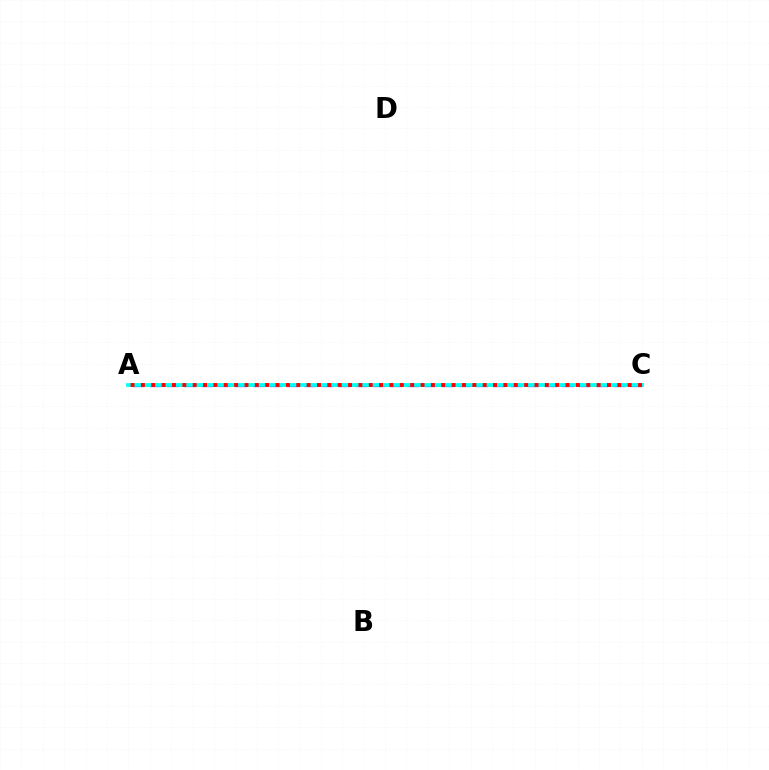{('A', 'C'): [{'color': '#84ff00', 'line_style': 'dashed', 'thickness': 2.17}, {'color': '#7200ff', 'line_style': 'dashed', 'thickness': 2.33}, {'color': '#00fff6', 'line_style': 'solid', 'thickness': 2.7}, {'color': '#ff0000', 'line_style': 'dotted', 'thickness': 2.81}]}